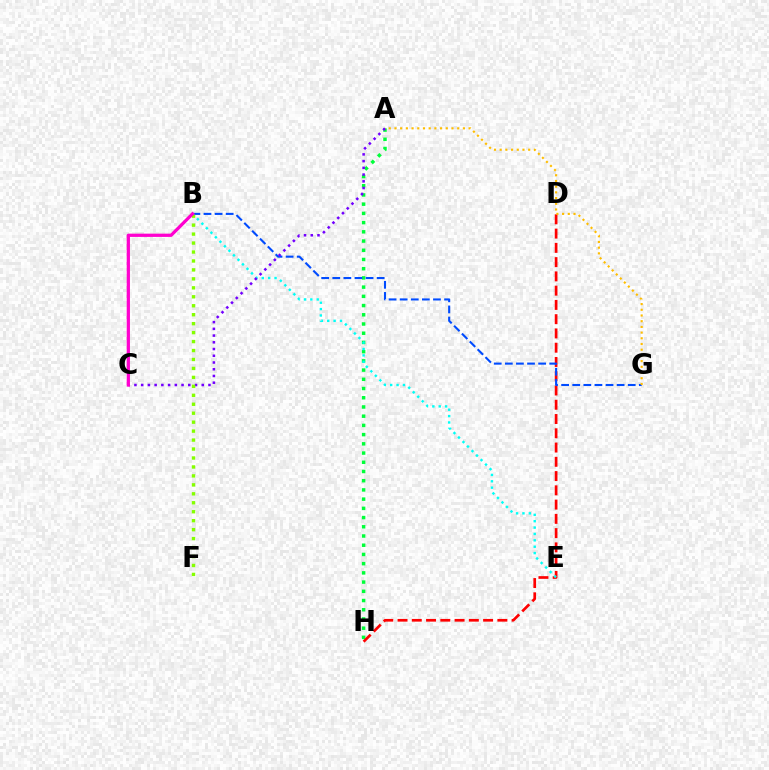{('A', 'H'): [{'color': '#00ff39', 'line_style': 'dotted', 'thickness': 2.5}], ('D', 'H'): [{'color': '#ff0000', 'line_style': 'dashed', 'thickness': 1.94}], ('B', 'E'): [{'color': '#00fff6', 'line_style': 'dotted', 'thickness': 1.73}], ('B', 'G'): [{'color': '#004bff', 'line_style': 'dashed', 'thickness': 1.51}], ('A', 'C'): [{'color': '#7200ff', 'line_style': 'dotted', 'thickness': 1.83}], ('B', 'F'): [{'color': '#84ff00', 'line_style': 'dotted', 'thickness': 2.43}], ('B', 'C'): [{'color': '#ff00cf', 'line_style': 'solid', 'thickness': 2.34}], ('A', 'G'): [{'color': '#ffbd00', 'line_style': 'dotted', 'thickness': 1.55}]}